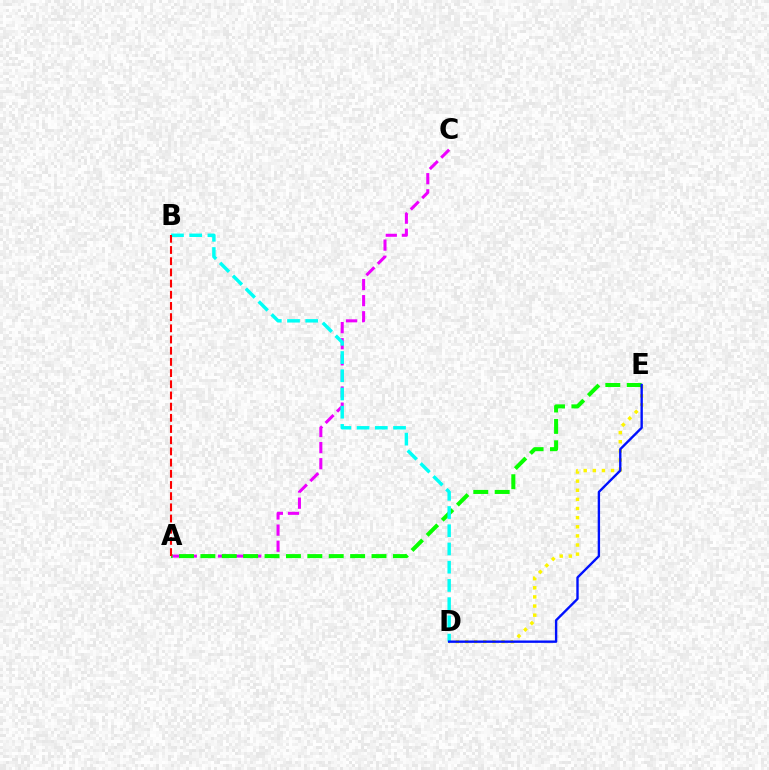{('D', 'E'): [{'color': '#fcf500', 'line_style': 'dotted', 'thickness': 2.48}, {'color': '#0010ff', 'line_style': 'solid', 'thickness': 1.71}], ('A', 'C'): [{'color': '#ee00ff', 'line_style': 'dashed', 'thickness': 2.19}], ('A', 'E'): [{'color': '#08ff00', 'line_style': 'dashed', 'thickness': 2.91}], ('B', 'D'): [{'color': '#00fff6', 'line_style': 'dashed', 'thickness': 2.48}], ('A', 'B'): [{'color': '#ff0000', 'line_style': 'dashed', 'thickness': 1.52}]}